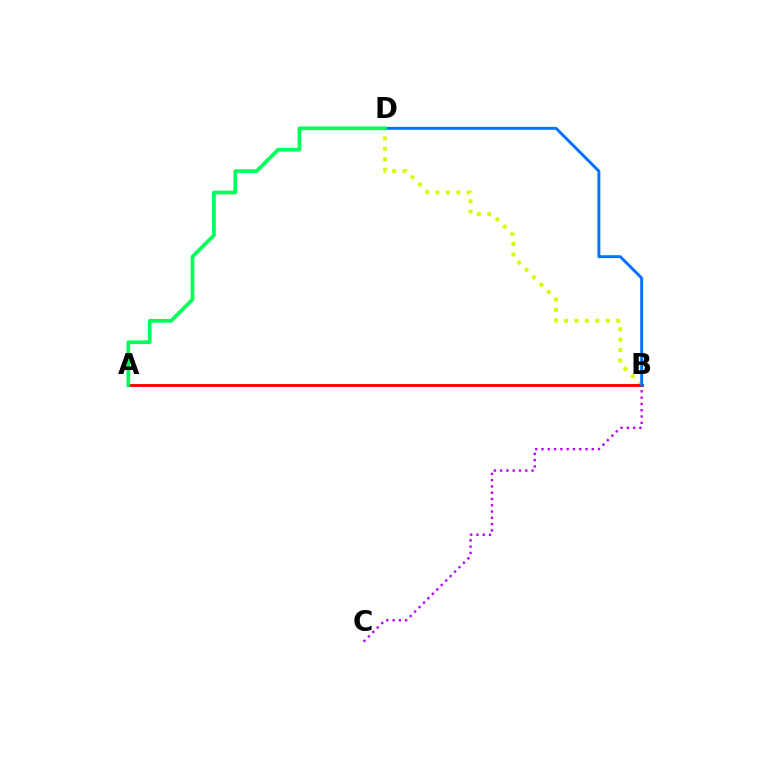{('B', 'D'): [{'color': '#d1ff00', 'line_style': 'dotted', 'thickness': 2.84}, {'color': '#0074ff', 'line_style': 'solid', 'thickness': 2.11}], ('B', 'C'): [{'color': '#b900ff', 'line_style': 'dotted', 'thickness': 1.71}], ('A', 'B'): [{'color': '#ff0000', 'line_style': 'solid', 'thickness': 2.09}], ('A', 'D'): [{'color': '#00ff5c', 'line_style': 'solid', 'thickness': 2.66}]}